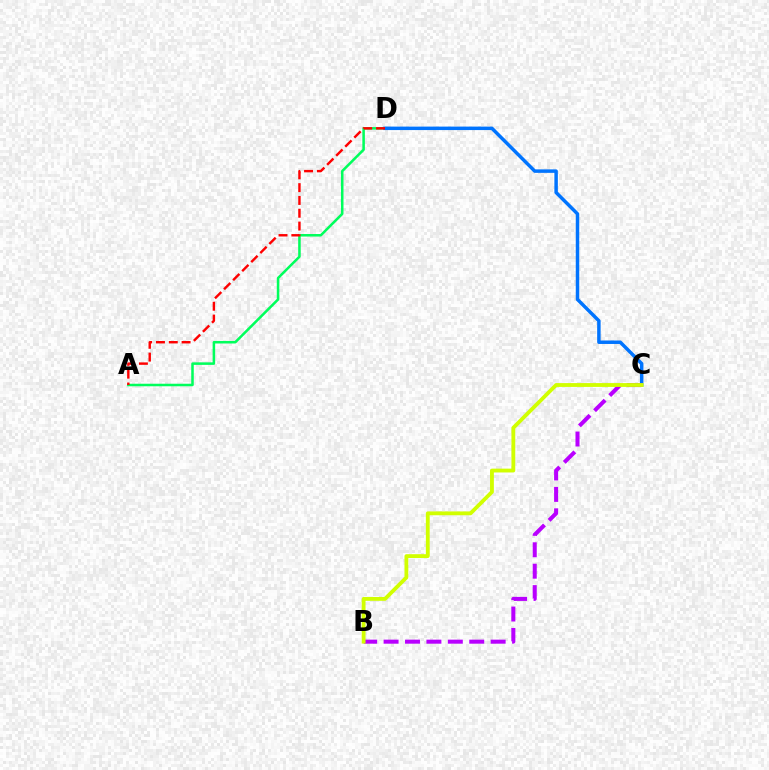{('A', 'D'): [{'color': '#00ff5c', 'line_style': 'solid', 'thickness': 1.83}, {'color': '#ff0000', 'line_style': 'dashed', 'thickness': 1.74}], ('C', 'D'): [{'color': '#0074ff', 'line_style': 'solid', 'thickness': 2.5}], ('B', 'C'): [{'color': '#b900ff', 'line_style': 'dashed', 'thickness': 2.91}, {'color': '#d1ff00', 'line_style': 'solid', 'thickness': 2.76}]}